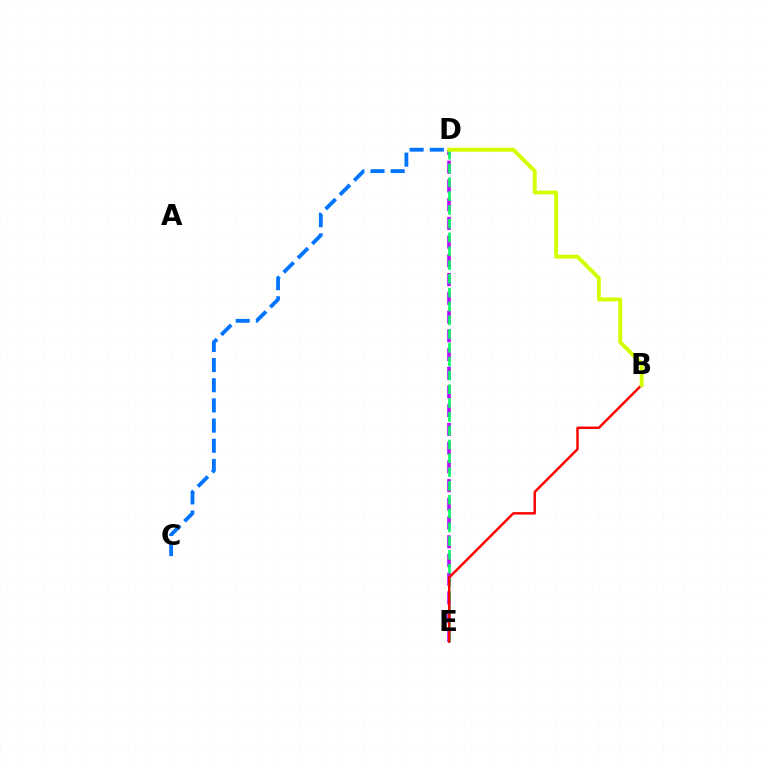{('D', 'E'): [{'color': '#b900ff', 'line_style': 'dashed', 'thickness': 2.54}, {'color': '#00ff5c', 'line_style': 'dashed', 'thickness': 1.87}], ('B', 'E'): [{'color': '#ff0000', 'line_style': 'solid', 'thickness': 1.75}], ('B', 'D'): [{'color': '#d1ff00', 'line_style': 'solid', 'thickness': 2.79}], ('C', 'D'): [{'color': '#0074ff', 'line_style': 'dashed', 'thickness': 2.74}]}